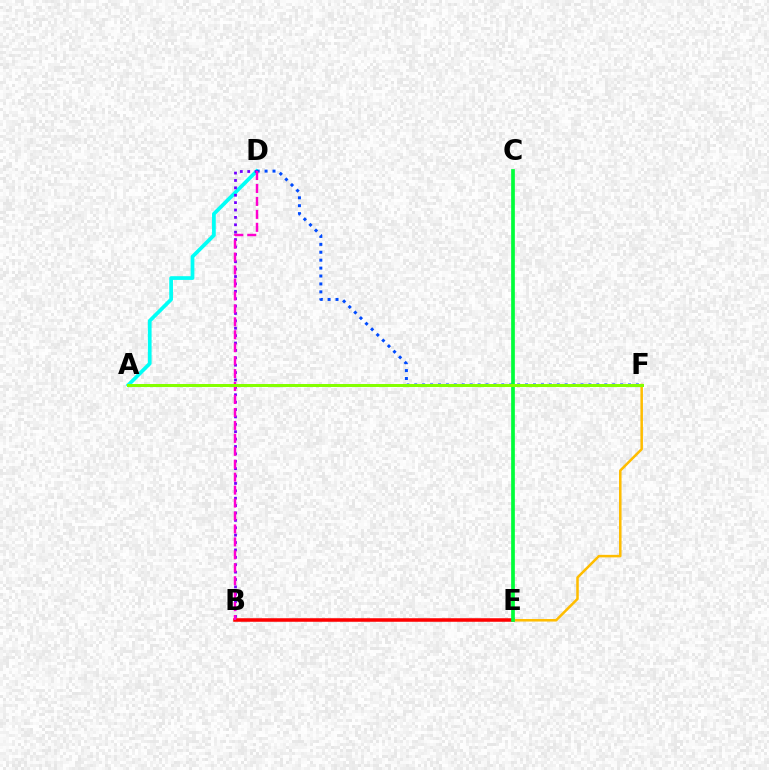{('A', 'D'): [{'color': '#00fff6', 'line_style': 'solid', 'thickness': 2.69}], ('B', 'E'): [{'color': '#ff0000', 'line_style': 'solid', 'thickness': 2.55}], ('B', 'D'): [{'color': '#7200ff', 'line_style': 'dotted', 'thickness': 2.01}, {'color': '#ff00cf', 'line_style': 'dashed', 'thickness': 1.76}], ('D', 'F'): [{'color': '#004bff', 'line_style': 'dotted', 'thickness': 2.15}], ('E', 'F'): [{'color': '#ffbd00', 'line_style': 'solid', 'thickness': 1.82}], ('C', 'E'): [{'color': '#00ff39', 'line_style': 'solid', 'thickness': 2.66}], ('A', 'F'): [{'color': '#84ff00', 'line_style': 'solid', 'thickness': 2.15}]}